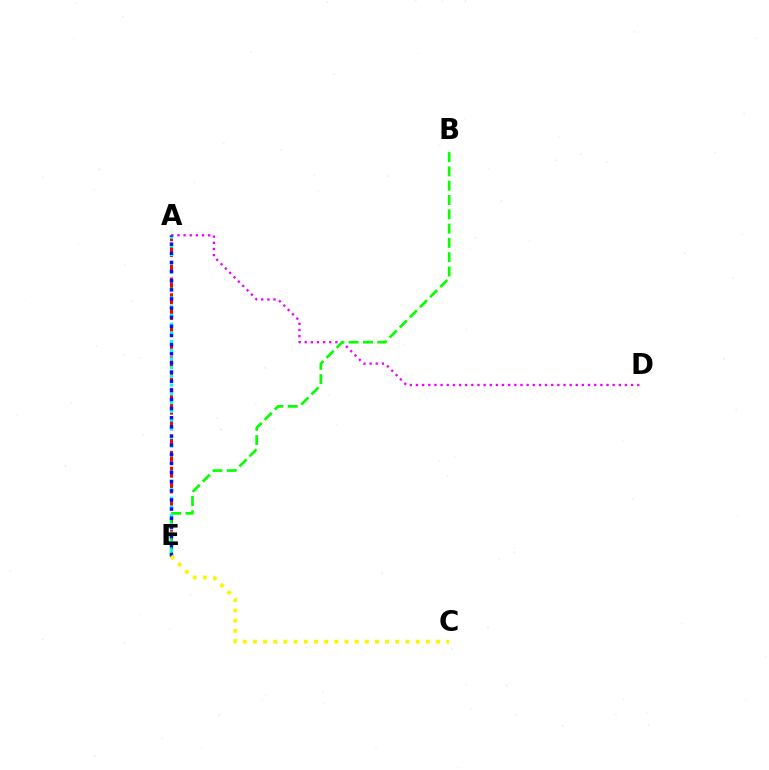{('A', 'D'): [{'color': '#ee00ff', 'line_style': 'dotted', 'thickness': 1.67}], ('A', 'E'): [{'color': '#ff0000', 'line_style': 'dashed', 'thickness': 2.14}, {'color': '#00fff6', 'line_style': 'dotted', 'thickness': 2.37}, {'color': '#0010ff', 'line_style': 'dotted', 'thickness': 2.48}], ('B', 'E'): [{'color': '#08ff00', 'line_style': 'dashed', 'thickness': 1.94}], ('C', 'E'): [{'color': '#fcf500', 'line_style': 'dotted', 'thickness': 2.76}]}